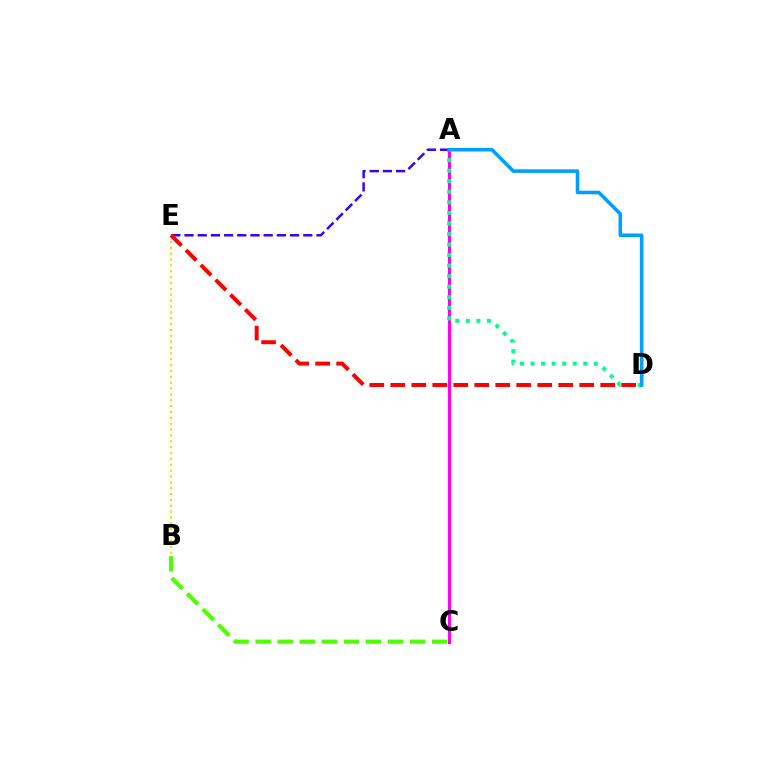{('A', 'C'): [{'color': '#ff00ed', 'line_style': 'solid', 'thickness': 2.27}], ('A', 'E'): [{'color': '#3700ff', 'line_style': 'dashed', 'thickness': 1.79}], ('B', 'E'): [{'color': '#ffd500', 'line_style': 'dotted', 'thickness': 1.59}], ('A', 'D'): [{'color': '#00ff86', 'line_style': 'dotted', 'thickness': 2.87}, {'color': '#009eff', 'line_style': 'solid', 'thickness': 2.56}], ('B', 'C'): [{'color': '#4fff00', 'line_style': 'dashed', 'thickness': 3.0}], ('D', 'E'): [{'color': '#ff0000', 'line_style': 'dashed', 'thickness': 2.85}]}